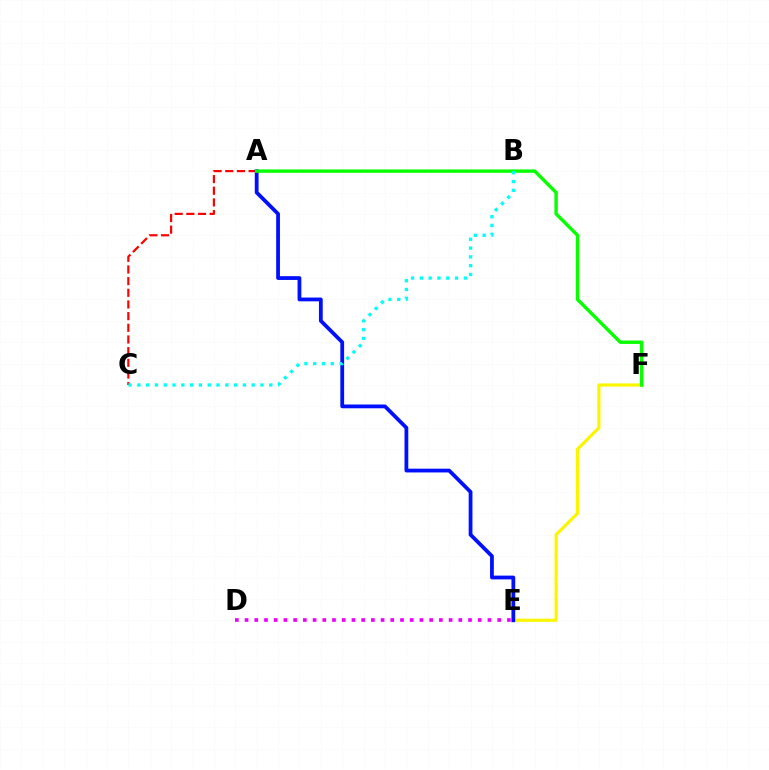{('E', 'F'): [{'color': '#fcf500', 'line_style': 'solid', 'thickness': 2.29}], ('D', 'E'): [{'color': '#ee00ff', 'line_style': 'dotted', 'thickness': 2.64}], ('A', 'C'): [{'color': '#ff0000', 'line_style': 'dashed', 'thickness': 1.59}], ('A', 'E'): [{'color': '#0010ff', 'line_style': 'solid', 'thickness': 2.72}], ('A', 'F'): [{'color': '#08ff00', 'line_style': 'solid', 'thickness': 2.45}], ('B', 'C'): [{'color': '#00fff6', 'line_style': 'dotted', 'thickness': 2.39}]}